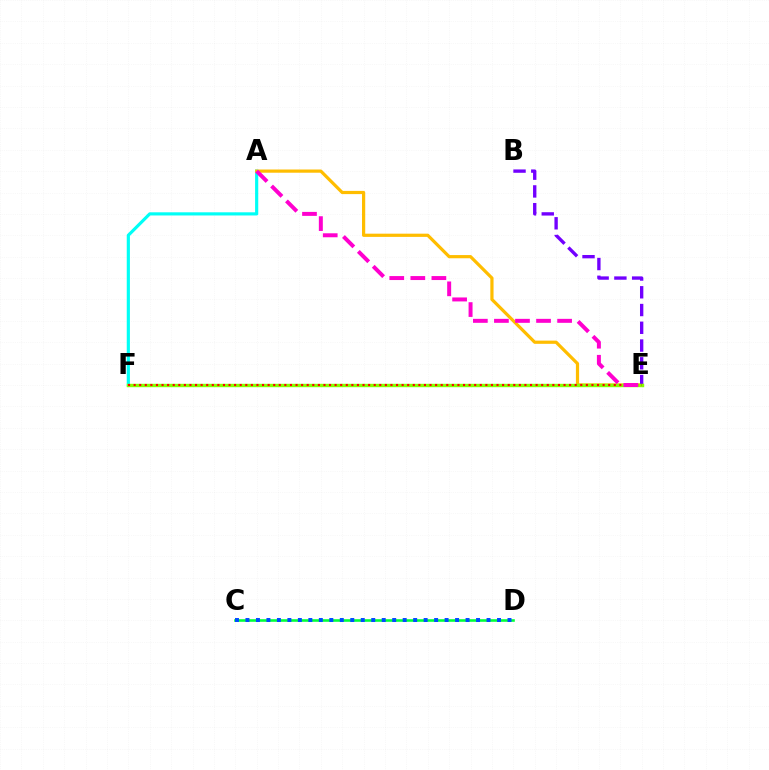{('A', 'F'): [{'color': '#00fff6', 'line_style': 'solid', 'thickness': 2.28}], ('C', 'D'): [{'color': '#00ff39', 'line_style': 'solid', 'thickness': 1.87}, {'color': '#004bff', 'line_style': 'dotted', 'thickness': 2.85}], ('A', 'E'): [{'color': '#ffbd00', 'line_style': 'solid', 'thickness': 2.31}, {'color': '#ff00cf', 'line_style': 'dashed', 'thickness': 2.86}], ('B', 'E'): [{'color': '#7200ff', 'line_style': 'dashed', 'thickness': 2.41}], ('E', 'F'): [{'color': '#84ff00', 'line_style': 'solid', 'thickness': 2.45}, {'color': '#ff0000', 'line_style': 'dotted', 'thickness': 1.52}]}